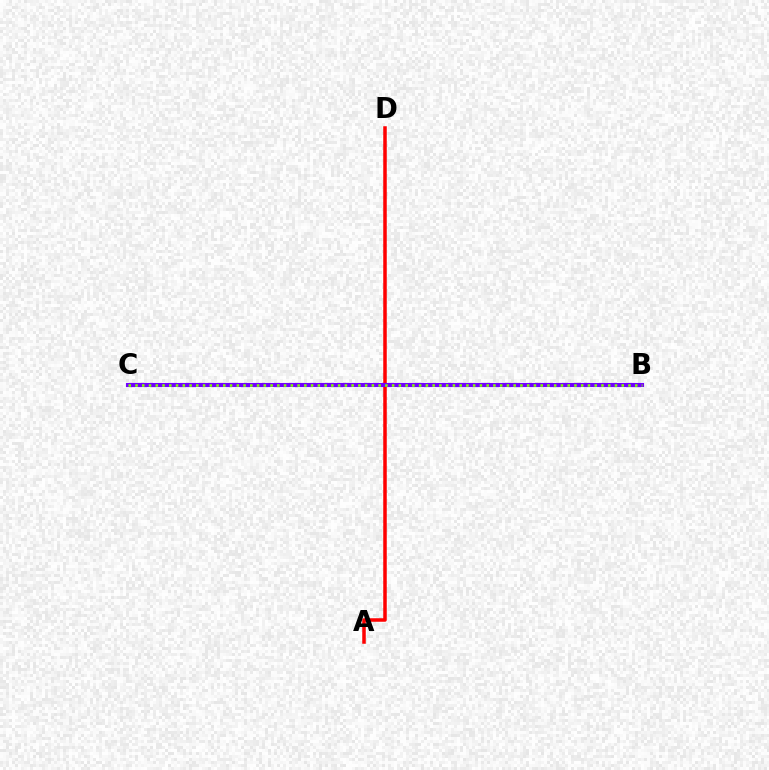{('A', 'D'): [{'color': '#ff0000', 'line_style': 'solid', 'thickness': 2.53}], ('B', 'C'): [{'color': '#00fff6', 'line_style': 'solid', 'thickness': 1.63}, {'color': '#7200ff', 'line_style': 'solid', 'thickness': 2.96}, {'color': '#84ff00', 'line_style': 'dotted', 'thickness': 1.83}]}